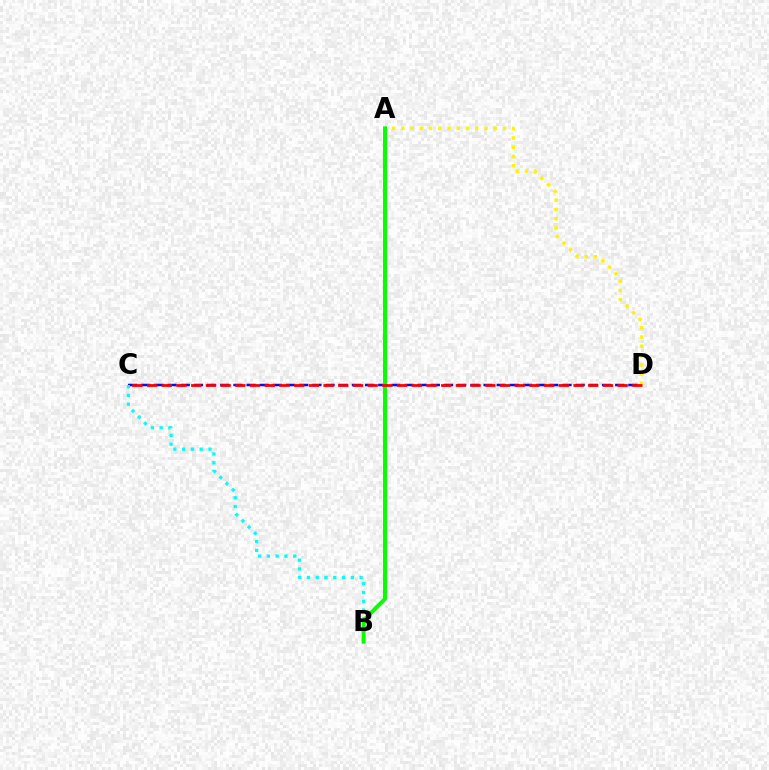{('C', 'D'): [{'color': '#0010ff', 'line_style': 'dashed', 'thickness': 1.79}, {'color': '#ff0000', 'line_style': 'dashed', 'thickness': 2.0}], ('A', 'D'): [{'color': '#fcf500', 'line_style': 'dotted', 'thickness': 2.51}], ('A', 'B'): [{'color': '#ee00ff', 'line_style': 'dashed', 'thickness': 1.85}, {'color': '#08ff00', 'line_style': 'solid', 'thickness': 2.86}], ('B', 'C'): [{'color': '#00fff6', 'line_style': 'dotted', 'thickness': 2.38}]}